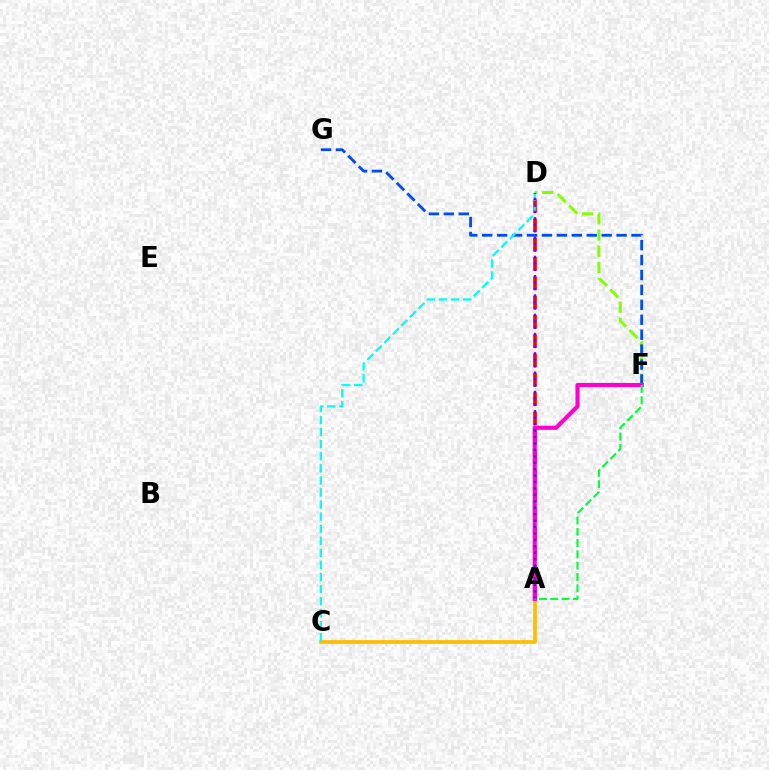{('A', 'C'): [{'color': '#ffbd00', 'line_style': 'solid', 'thickness': 2.67}], ('A', 'D'): [{'color': '#ff0000', 'line_style': 'dashed', 'thickness': 2.62}, {'color': '#7200ff', 'line_style': 'dotted', 'thickness': 1.75}], ('D', 'F'): [{'color': '#84ff00', 'line_style': 'dashed', 'thickness': 2.2}], ('F', 'G'): [{'color': '#004bff', 'line_style': 'dashed', 'thickness': 2.03}], ('A', 'F'): [{'color': '#ff00cf', 'line_style': 'solid', 'thickness': 2.97}, {'color': '#00ff39', 'line_style': 'dashed', 'thickness': 1.53}], ('C', 'D'): [{'color': '#00fff6', 'line_style': 'dashed', 'thickness': 1.64}]}